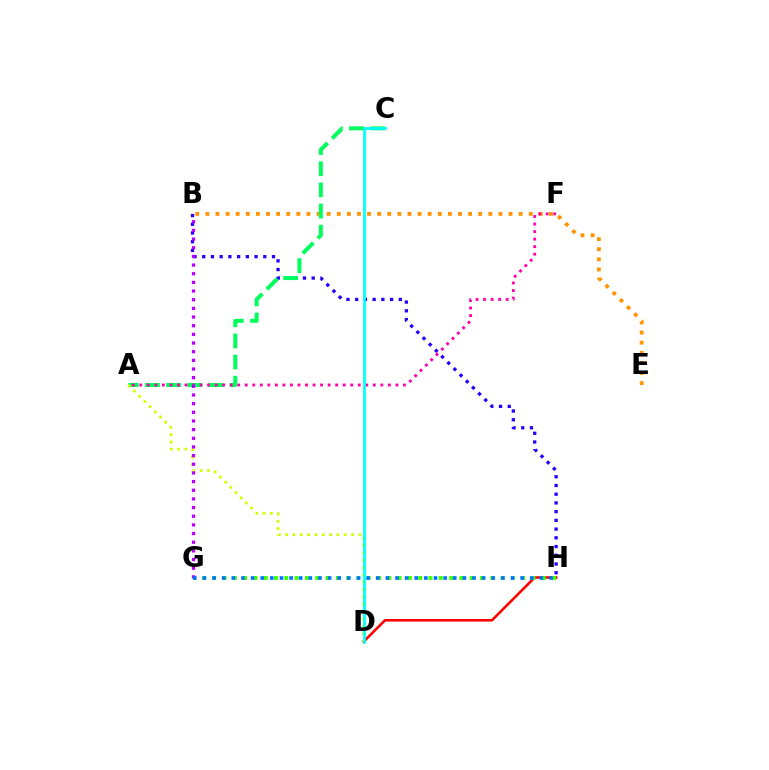{('B', 'E'): [{'color': '#ff9400', 'line_style': 'dotted', 'thickness': 2.75}], ('D', 'H'): [{'color': '#ff0000', 'line_style': 'solid', 'thickness': 1.85}], ('B', 'H'): [{'color': '#2500ff', 'line_style': 'dotted', 'thickness': 2.37}], ('A', 'C'): [{'color': '#00ff5c', 'line_style': 'dashed', 'thickness': 2.87}], ('G', 'H'): [{'color': '#3dff00', 'line_style': 'dotted', 'thickness': 2.8}, {'color': '#0074ff', 'line_style': 'dotted', 'thickness': 2.62}], ('A', 'D'): [{'color': '#d1ff00', 'line_style': 'dotted', 'thickness': 1.99}], ('A', 'F'): [{'color': '#ff00ac', 'line_style': 'dotted', 'thickness': 2.05}], ('B', 'G'): [{'color': '#b900ff', 'line_style': 'dotted', 'thickness': 2.35}], ('C', 'D'): [{'color': '#00fff6', 'line_style': 'solid', 'thickness': 1.96}]}